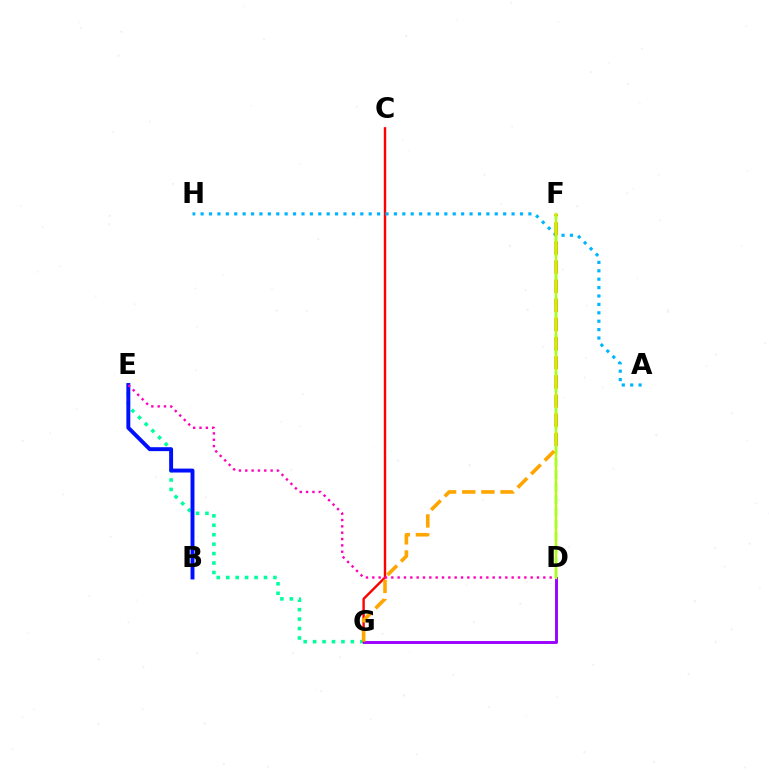{('E', 'G'): [{'color': '#00ff9d', 'line_style': 'dotted', 'thickness': 2.56}], ('B', 'E'): [{'color': '#0010ff', 'line_style': 'solid', 'thickness': 2.83}], ('C', 'G'): [{'color': '#ff0000', 'line_style': 'solid', 'thickness': 1.73}], ('A', 'H'): [{'color': '#00b5ff', 'line_style': 'dotted', 'thickness': 2.28}], ('D', 'G'): [{'color': '#9b00ff', 'line_style': 'solid', 'thickness': 2.09}], ('D', 'F'): [{'color': '#08ff00', 'line_style': 'dashed', 'thickness': 1.68}, {'color': '#b3ff00', 'line_style': 'solid', 'thickness': 1.65}], ('D', 'E'): [{'color': '#ff00bd', 'line_style': 'dotted', 'thickness': 1.72}], ('F', 'G'): [{'color': '#ffa500', 'line_style': 'dashed', 'thickness': 2.6}]}